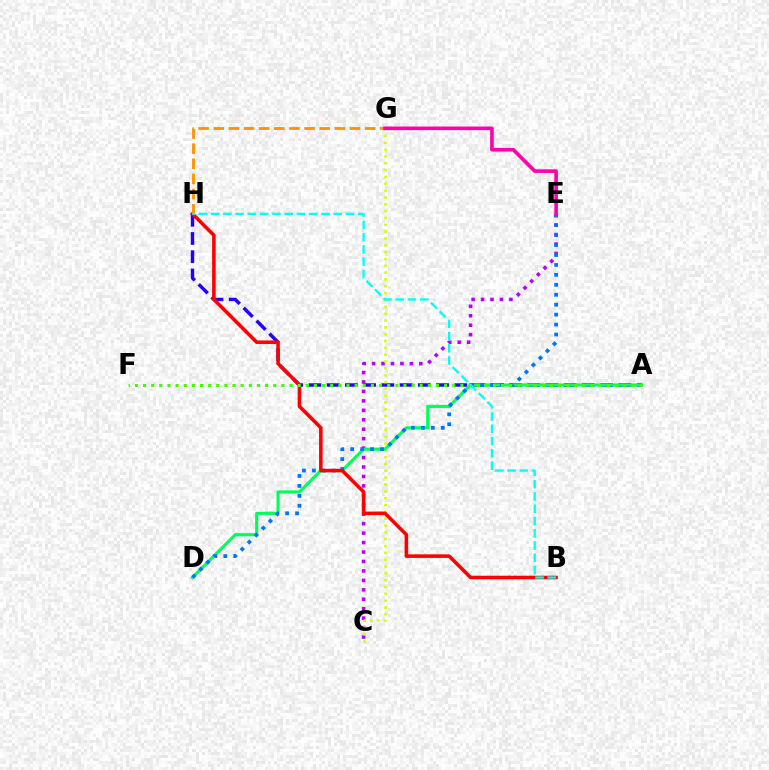{('A', 'H'): [{'color': '#2500ff', 'line_style': 'dashed', 'thickness': 2.48}], ('C', 'E'): [{'color': '#b900ff', 'line_style': 'dotted', 'thickness': 2.57}], ('C', 'G'): [{'color': '#d1ff00', 'line_style': 'dotted', 'thickness': 1.86}], ('A', 'D'): [{'color': '#00ff5c', 'line_style': 'solid', 'thickness': 2.25}], ('D', 'E'): [{'color': '#0074ff', 'line_style': 'dotted', 'thickness': 2.7}], ('B', 'H'): [{'color': '#ff0000', 'line_style': 'solid', 'thickness': 2.56}, {'color': '#00fff6', 'line_style': 'dashed', 'thickness': 1.67}], ('A', 'F'): [{'color': '#3dff00', 'line_style': 'dotted', 'thickness': 2.21}], ('G', 'H'): [{'color': '#ff9400', 'line_style': 'dashed', 'thickness': 2.06}], ('E', 'G'): [{'color': '#ff00ac', 'line_style': 'solid', 'thickness': 2.61}]}